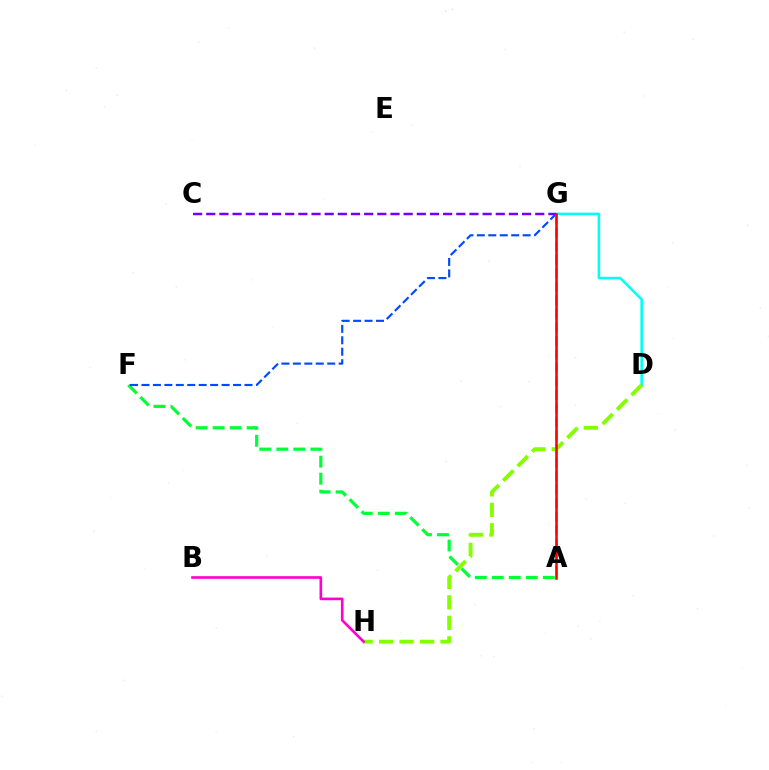{('A', 'F'): [{'color': '#00ff39', 'line_style': 'dashed', 'thickness': 2.31}], ('D', 'G'): [{'color': '#00fff6', 'line_style': 'solid', 'thickness': 1.84}], ('F', 'G'): [{'color': '#004bff', 'line_style': 'dashed', 'thickness': 1.56}], ('D', 'H'): [{'color': '#84ff00', 'line_style': 'dashed', 'thickness': 2.78}], ('A', 'G'): [{'color': '#ffbd00', 'line_style': 'dashed', 'thickness': 1.84}, {'color': '#ff0000', 'line_style': 'solid', 'thickness': 1.84}], ('B', 'H'): [{'color': '#ff00cf', 'line_style': 'solid', 'thickness': 1.9}], ('C', 'G'): [{'color': '#7200ff', 'line_style': 'dashed', 'thickness': 1.79}]}